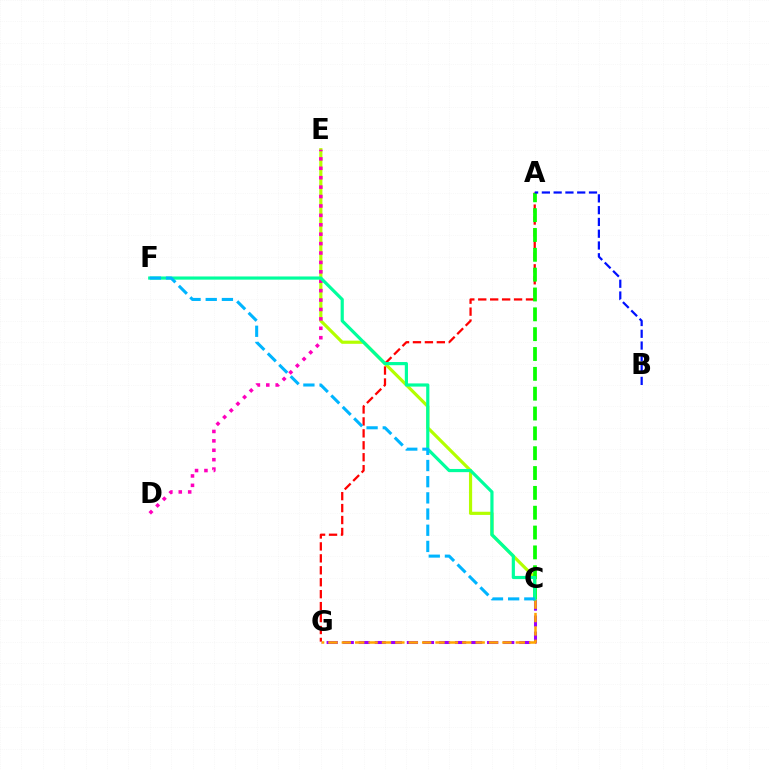{('C', 'E'): [{'color': '#b3ff00', 'line_style': 'solid', 'thickness': 2.29}], ('A', 'G'): [{'color': '#ff0000', 'line_style': 'dashed', 'thickness': 1.62}], ('A', 'C'): [{'color': '#08ff00', 'line_style': 'dashed', 'thickness': 2.7}], ('C', 'G'): [{'color': '#9b00ff', 'line_style': 'dashed', 'thickness': 2.18}, {'color': '#ffa500', 'line_style': 'dashed', 'thickness': 1.82}], ('D', 'E'): [{'color': '#ff00bd', 'line_style': 'dotted', 'thickness': 2.56}], ('C', 'F'): [{'color': '#00ff9d', 'line_style': 'solid', 'thickness': 2.29}, {'color': '#00b5ff', 'line_style': 'dashed', 'thickness': 2.2}], ('A', 'B'): [{'color': '#0010ff', 'line_style': 'dashed', 'thickness': 1.6}]}